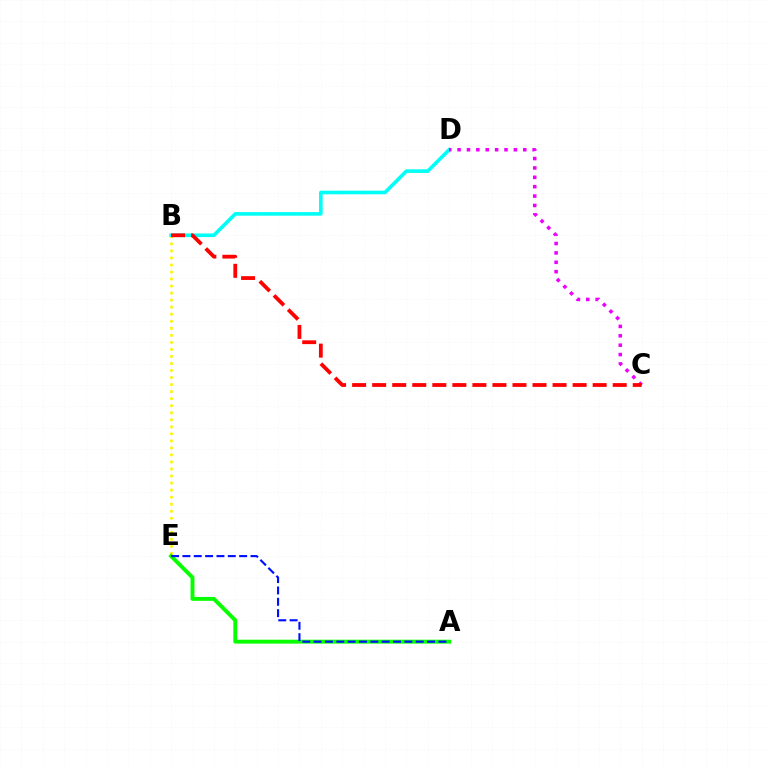{('B', 'E'): [{'color': '#fcf500', 'line_style': 'dotted', 'thickness': 1.91}], ('A', 'E'): [{'color': '#08ff00', 'line_style': 'solid', 'thickness': 2.81}, {'color': '#0010ff', 'line_style': 'dashed', 'thickness': 1.54}], ('B', 'D'): [{'color': '#00fff6', 'line_style': 'solid', 'thickness': 2.6}], ('C', 'D'): [{'color': '#ee00ff', 'line_style': 'dotted', 'thickness': 2.55}], ('B', 'C'): [{'color': '#ff0000', 'line_style': 'dashed', 'thickness': 2.72}]}